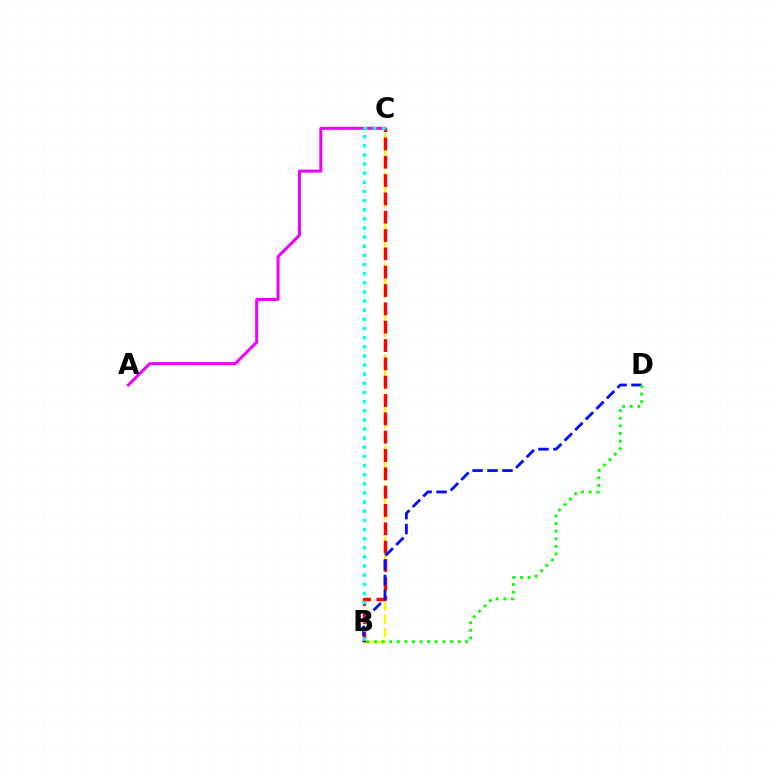{('B', 'C'): [{'color': '#fcf500', 'line_style': 'dashed', 'thickness': 1.77}, {'color': '#ff0000', 'line_style': 'dashed', 'thickness': 2.49}, {'color': '#00fff6', 'line_style': 'dotted', 'thickness': 2.48}], ('A', 'C'): [{'color': '#ee00ff', 'line_style': 'solid', 'thickness': 2.15}], ('B', 'D'): [{'color': '#0010ff', 'line_style': 'dashed', 'thickness': 2.03}, {'color': '#08ff00', 'line_style': 'dotted', 'thickness': 2.07}]}